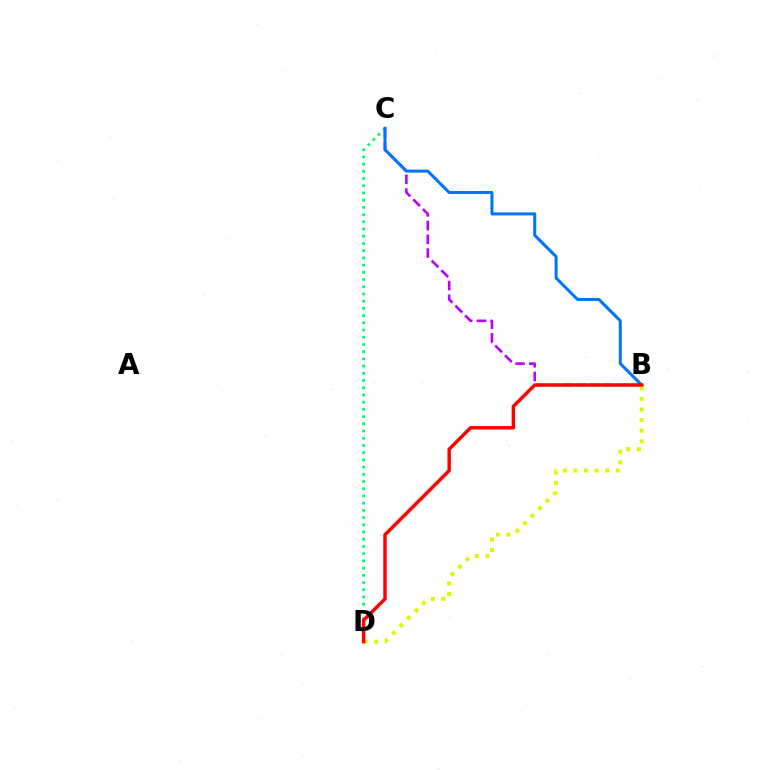{('B', 'C'): [{'color': '#b900ff', 'line_style': 'dashed', 'thickness': 1.87}, {'color': '#0074ff', 'line_style': 'solid', 'thickness': 2.17}], ('C', 'D'): [{'color': '#00ff5c', 'line_style': 'dotted', 'thickness': 1.96}], ('B', 'D'): [{'color': '#d1ff00', 'line_style': 'dotted', 'thickness': 2.88}, {'color': '#ff0000', 'line_style': 'solid', 'thickness': 2.48}]}